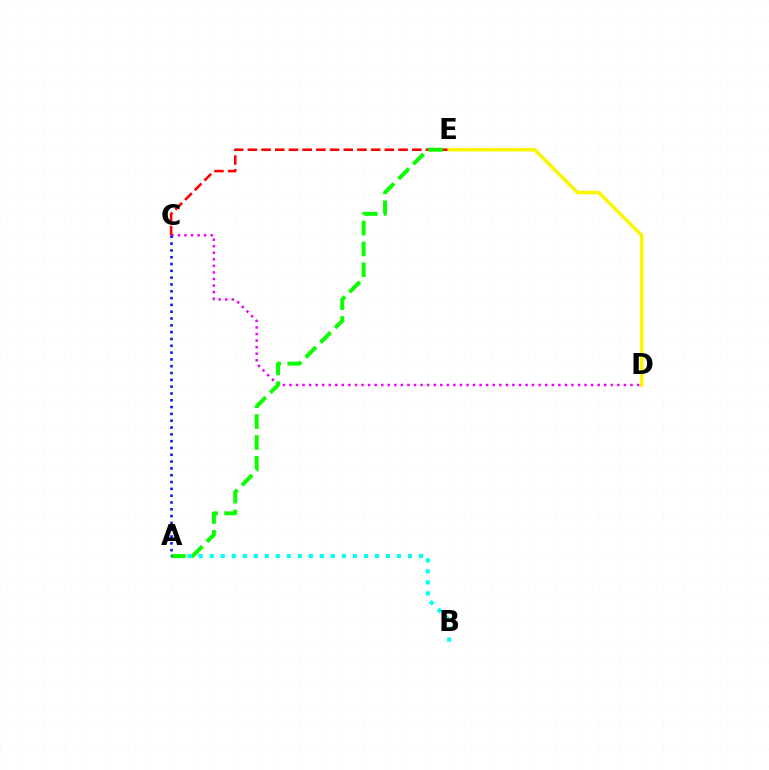{('C', 'D'): [{'color': '#ee00ff', 'line_style': 'dotted', 'thickness': 1.78}], ('A', 'B'): [{'color': '#00fff6', 'line_style': 'dotted', 'thickness': 2.99}], ('C', 'E'): [{'color': '#ff0000', 'line_style': 'dashed', 'thickness': 1.86}], ('A', 'E'): [{'color': '#08ff00', 'line_style': 'dashed', 'thickness': 2.83}], ('D', 'E'): [{'color': '#fcf500', 'line_style': 'solid', 'thickness': 2.53}], ('A', 'C'): [{'color': '#0010ff', 'line_style': 'dotted', 'thickness': 1.85}]}